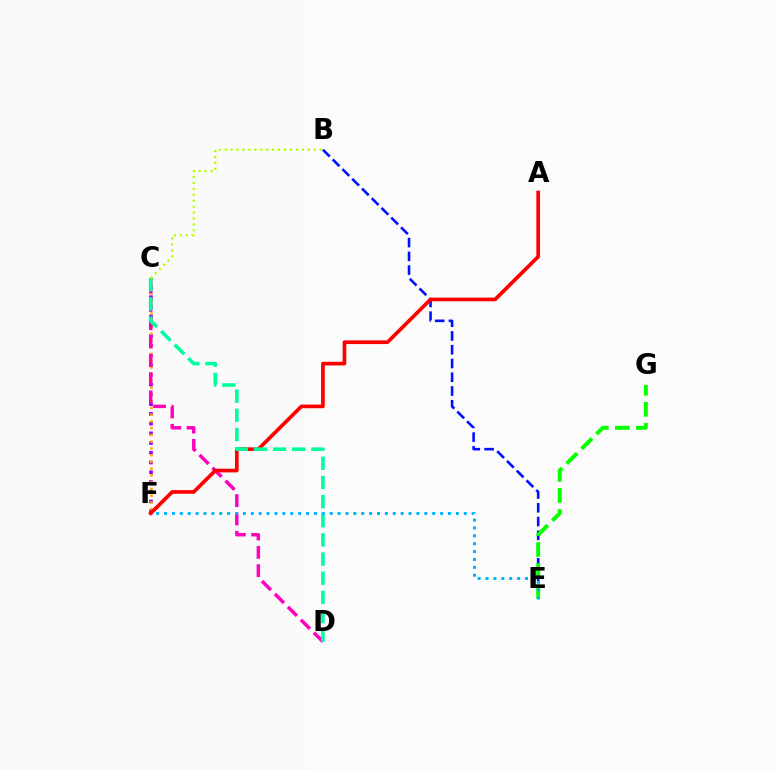{('C', 'F'): [{'color': '#9b00ff', 'line_style': 'dotted', 'thickness': 2.64}, {'color': '#ffa500', 'line_style': 'dotted', 'thickness': 1.83}], ('B', 'E'): [{'color': '#0010ff', 'line_style': 'dashed', 'thickness': 1.87}], ('C', 'D'): [{'color': '#ff00bd', 'line_style': 'dashed', 'thickness': 2.49}, {'color': '#00ff9d', 'line_style': 'dashed', 'thickness': 2.6}], ('E', 'G'): [{'color': '#08ff00', 'line_style': 'dashed', 'thickness': 2.86}], ('A', 'F'): [{'color': '#ff0000', 'line_style': 'solid', 'thickness': 2.65}], ('E', 'F'): [{'color': '#00b5ff', 'line_style': 'dotted', 'thickness': 2.14}], ('B', 'C'): [{'color': '#b3ff00', 'line_style': 'dotted', 'thickness': 1.61}]}